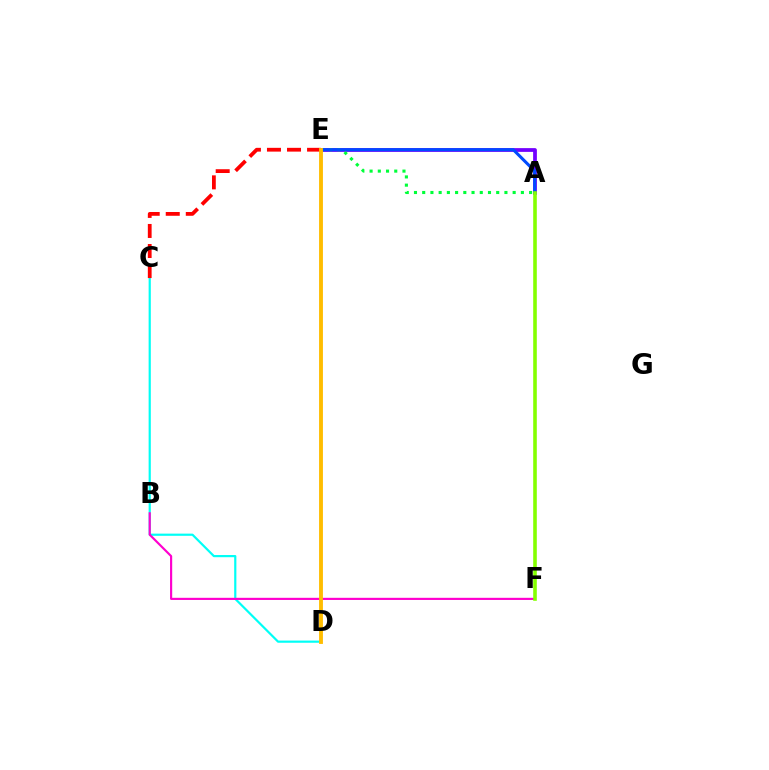{('A', 'E'): [{'color': '#7200ff', 'line_style': 'solid', 'thickness': 2.71}, {'color': '#00ff39', 'line_style': 'dotted', 'thickness': 2.23}, {'color': '#004bff', 'line_style': 'solid', 'thickness': 2.21}], ('C', 'D'): [{'color': '#00fff6', 'line_style': 'solid', 'thickness': 1.58}], ('B', 'F'): [{'color': '#ff00cf', 'line_style': 'solid', 'thickness': 1.55}], ('A', 'F'): [{'color': '#84ff00', 'line_style': 'solid', 'thickness': 2.59}], ('C', 'E'): [{'color': '#ff0000', 'line_style': 'dashed', 'thickness': 2.72}], ('D', 'E'): [{'color': '#ffbd00', 'line_style': 'solid', 'thickness': 2.78}]}